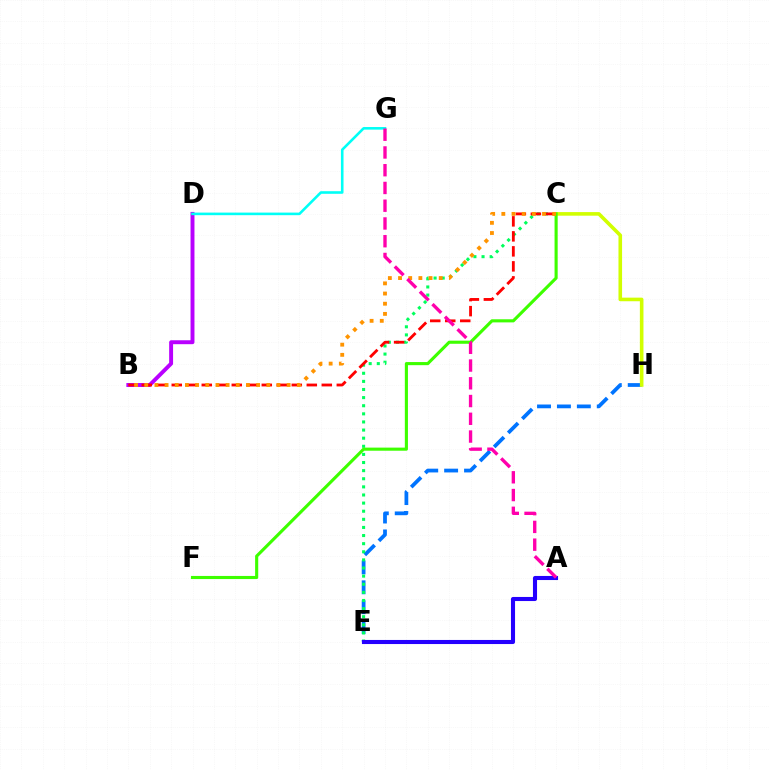{('E', 'H'): [{'color': '#0074ff', 'line_style': 'dashed', 'thickness': 2.7}], ('B', 'D'): [{'color': '#b900ff', 'line_style': 'solid', 'thickness': 2.83}], ('C', 'E'): [{'color': '#00ff5c', 'line_style': 'dotted', 'thickness': 2.2}], ('C', 'H'): [{'color': '#d1ff00', 'line_style': 'solid', 'thickness': 2.59}], ('D', 'G'): [{'color': '#00fff6', 'line_style': 'solid', 'thickness': 1.87}], ('A', 'E'): [{'color': '#2500ff', 'line_style': 'solid', 'thickness': 2.94}], ('B', 'C'): [{'color': '#ff0000', 'line_style': 'dashed', 'thickness': 2.04}, {'color': '#ff9400', 'line_style': 'dotted', 'thickness': 2.76}], ('C', 'F'): [{'color': '#3dff00', 'line_style': 'solid', 'thickness': 2.24}], ('A', 'G'): [{'color': '#ff00ac', 'line_style': 'dashed', 'thickness': 2.41}]}